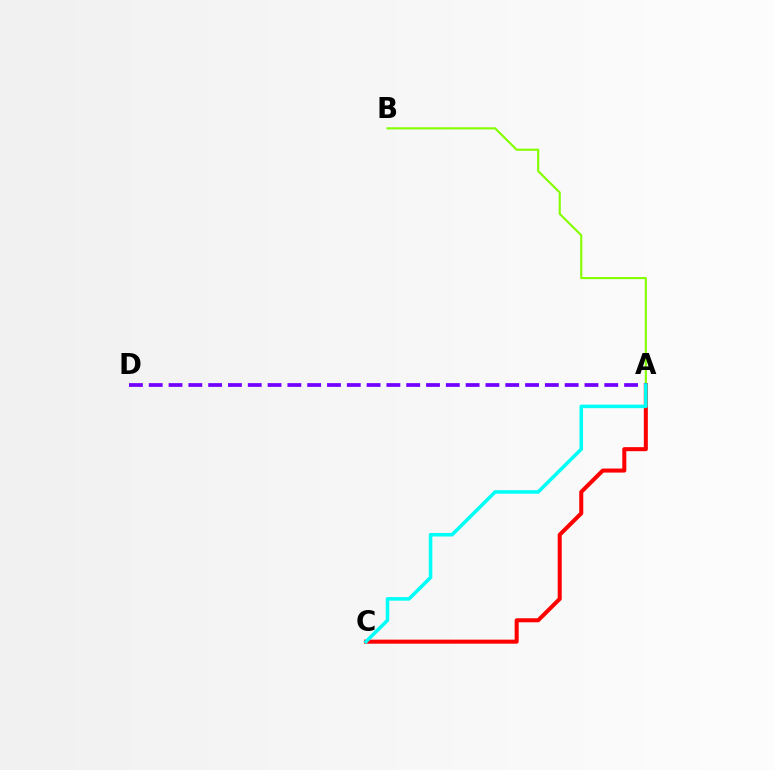{('A', 'B'): [{'color': '#84ff00', 'line_style': 'solid', 'thickness': 1.53}], ('A', 'C'): [{'color': '#ff0000', 'line_style': 'solid', 'thickness': 2.91}, {'color': '#00fff6', 'line_style': 'solid', 'thickness': 2.55}], ('A', 'D'): [{'color': '#7200ff', 'line_style': 'dashed', 'thickness': 2.69}]}